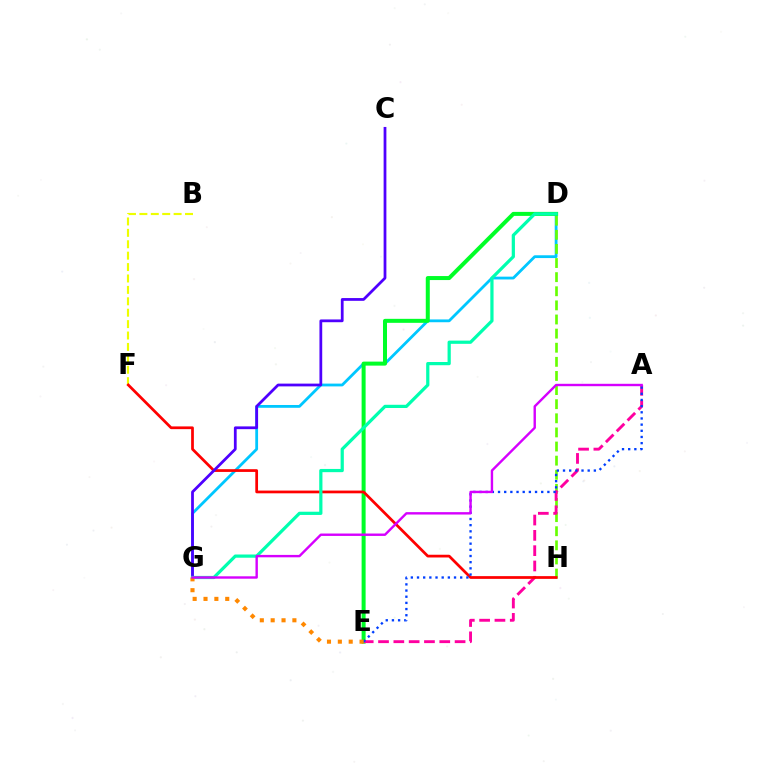{('B', 'F'): [{'color': '#eeff00', 'line_style': 'dashed', 'thickness': 1.55}], ('D', 'G'): [{'color': '#00c7ff', 'line_style': 'solid', 'thickness': 2.01}, {'color': '#00ffaf', 'line_style': 'solid', 'thickness': 2.32}], ('D', 'H'): [{'color': '#66ff00', 'line_style': 'dashed', 'thickness': 1.92}], ('D', 'E'): [{'color': '#00ff27', 'line_style': 'solid', 'thickness': 2.88}], ('A', 'E'): [{'color': '#ff00a0', 'line_style': 'dashed', 'thickness': 2.08}, {'color': '#003fff', 'line_style': 'dotted', 'thickness': 1.68}], ('F', 'H'): [{'color': '#ff0000', 'line_style': 'solid', 'thickness': 1.97}], ('C', 'G'): [{'color': '#4f00ff', 'line_style': 'solid', 'thickness': 1.99}], ('E', 'G'): [{'color': '#ff8800', 'line_style': 'dotted', 'thickness': 2.95}], ('A', 'G'): [{'color': '#d600ff', 'line_style': 'solid', 'thickness': 1.73}]}